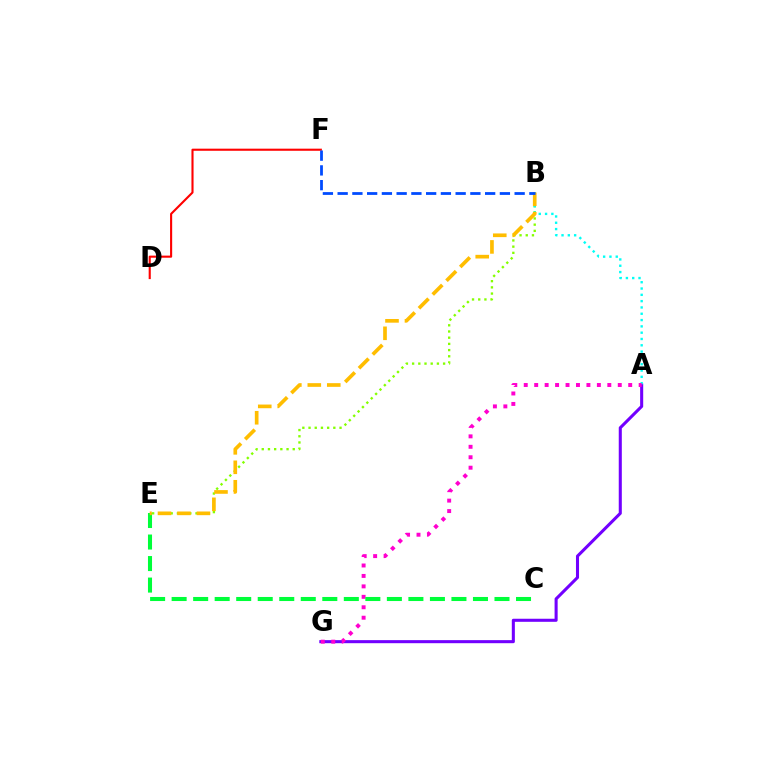{('A', 'G'): [{'color': '#7200ff', 'line_style': 'solid', 'thickness': 2.2}, {'color': '#ff00cf', 'line_style': 'dotted', 'thickness': 2.84}], ('D', 'F'): [{'color': '#ff0000', 'line_style': 'solid', 'thickness': 1.52}], ('B', 'E'): [{'color': '#84ff00', 'line_style': 'dotted', 'thickness': 1.68}, {'color': '#ffbd00', 'line_style': 'dashed', 'thickness': 2.64}], ('A', 'B'): [{'color': '#00fff6', 'line_style': 'dotted', 'thickness': 1.71}], ('C', 'E'): [{'color': '#00ff39', 'line_style': 'dashed', 'thickness': 2.92}], ('B', 'F'): [{'color': '#004bff', 'line_style': 'dashed', 'thickness': 2.0}]}